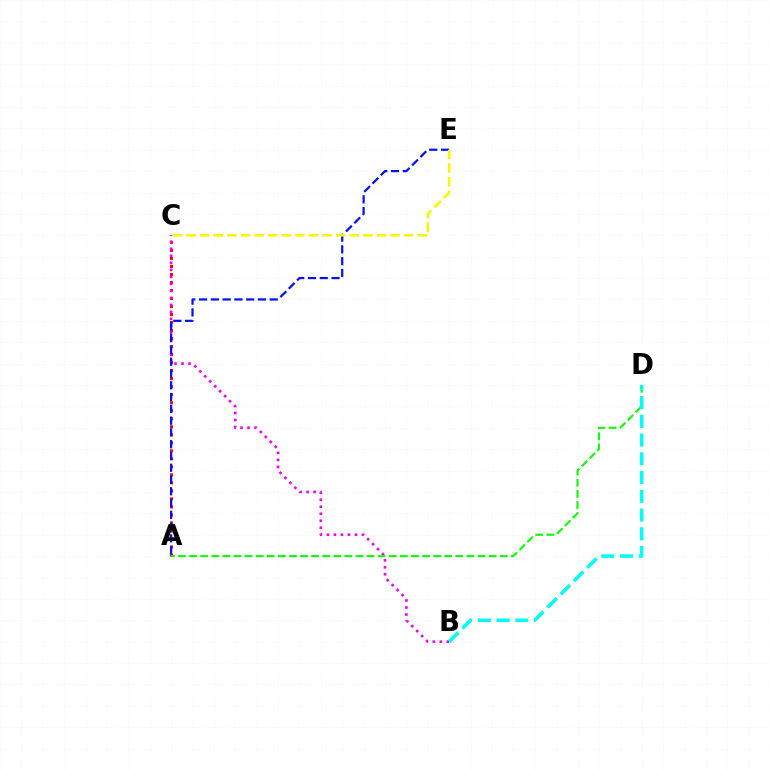{('A', 'C'): [{'color': '#ff0000', 'line_style': 'dotted', 'thickness': 2.18}], ('B', 'C'): [{'color': '#ee00ff', 'line_style': 'dotted', 'thickness': 1.9}], ('A', 'E'): [{'color': '#0010ff', 'line_style': 'dashed', 'thickness': 1.6}], ('A', 'D'): [{'color': '#08ff00', 'line_style': 'dashed', 'thickness': 1.51}], ('B', 'D'): [{'color': '#00fff6', 'line_style': 'dashed', 'thickness': 2.55}], ('C', 'E'): [{'color': '#fcf500', 'line_style': 'dashed', 'thickness': 1.85}]}